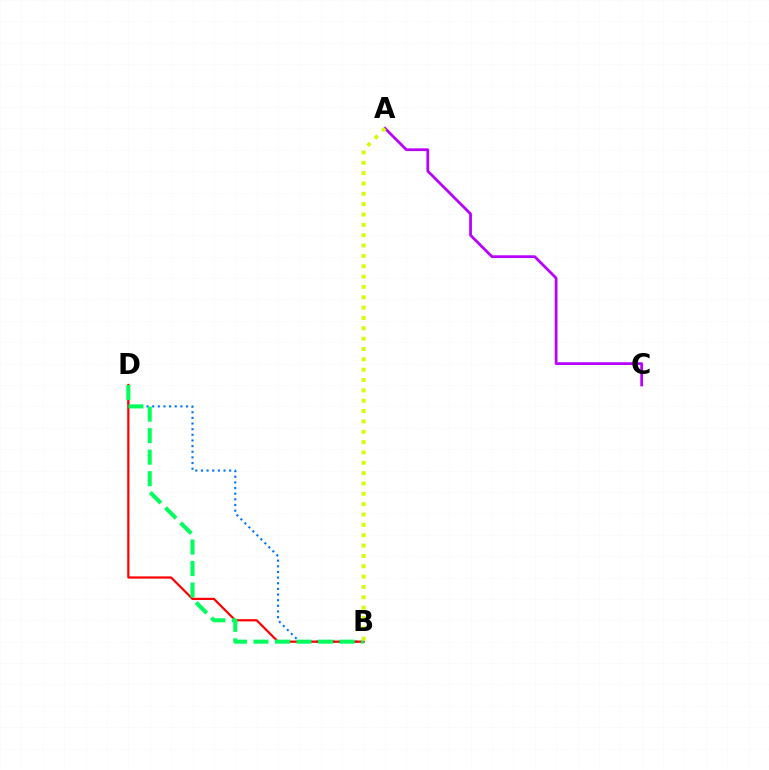{('A', 'C'): [{'color': '#b900ff', 'line_style': 'solid', 'thickness': 1.98}], ('B', 'D'): [{'color': '#0074ff', 'line_style': 'dotted', 'thickness': 1.53}, {'color': '#ff0000', 'line_style': 'solid', 'thickness': 1.59}, {'color': '#00ff5c', 'line_style': 'dashed', 'thickness': 2.92}], ('A', 'B'): [{'color': '#d1ff00', 'line_style': 'dotted', 'thickness': 2.81}]}